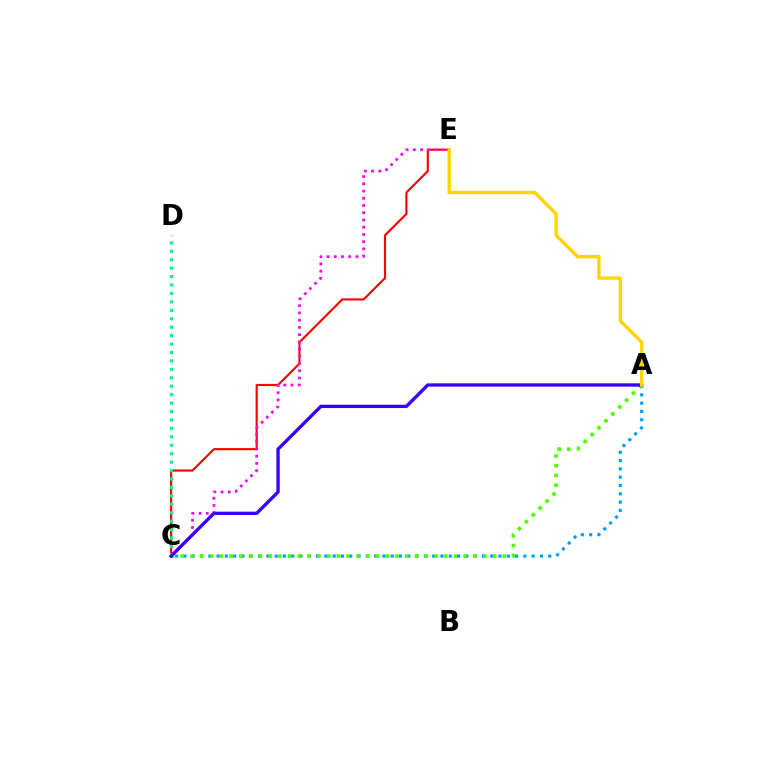{('C', 'E'): [{'color': '#ff0000', 'line_style': 'solid', 'thickness': 1.54}, {'color': '#ff00ed', 'line_style': 'dotted', 'thickness': 1.96}], ('A', 'C'): [{'color': '#009eff', 'line_style': 'dotted', 'thickness': 2.25}, {'color': '#4fff00', 'line_style': 'dotted', 'thickness': 2.65}, {'color': '#3700ff', 'line_style': 'solid', 'thickness': 2.4}], ('C', 'D'): [{'color': '#00ff86', 'line_style': 'dotted', 'thickness': 2.29}], ('A', 'E'): [{'color': '#ffd500', 'line_style': 'solid', 'thickness': 2.44}]}